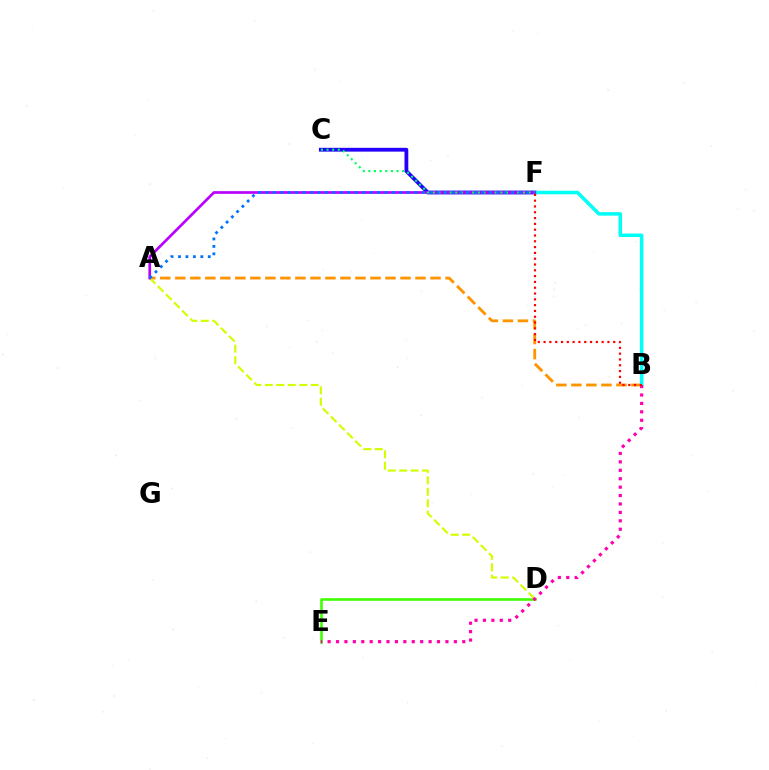{('D', 'E'): [{'color': '#3dff00', 'line_style': 'solid', 'thickness': 1.85}], ('C', 'F'): [{'color': '#2500ff', 'line_style': 'solid', 'thickness': 2.74}, {'color': '#00ff5c', 'line_style': 'dotted', 'thickness': 1.53}], ('A', 'B'): [{'color': '#ff9400', 'line_style': 'dashed', 'thickness': 2.04}], ('B', 'F'): [{'color': '#00fff6', 'line_style': 'solid', 'thickness': 2.53}, {'color': '#ff0000', 'line_style': 'dotted', 'thickness': 1.58}], ('A', 'D'): [{'color': '#d1ff00', 'line_style': 'dashed', 'thickness': 1.56}], ('A', 'F'): [{'color': '#b900ff', 'line_style': 'solid', 'thickness': 1.93}, {'color': '#0074ff', 'line_style': 'dotted', 'thickness': 2.02}], ('B', 'E'): [{'color': '#ff00ac', 'line_style': 'dotted', 'thickness': 2.29}]}